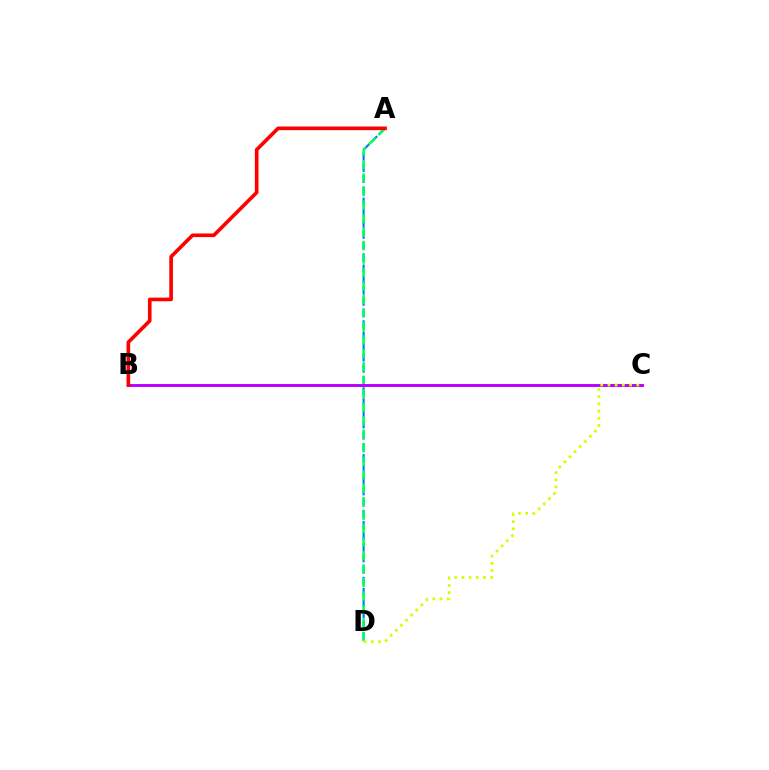{('A', 'D'): [{'color': '#0074ff', 'line_style': 'dashed', 'thickness': 1.52}, {'color': '#00ff5c', 'line_style': 'dashed', 'thickness': 1.83}], ('B', 'C'): [{'color': '#b900ff', 'line_style': 'solid', 'thickness': 2.1}], ('A', 'B'): [{'color': '#ff0000', 'line_style': 'solid', 'thickness': 2.63}], ('C', 'D'): [{'color': '#d1ff00', 'line_style': 'dotted', 'thickness': 1.96}]}